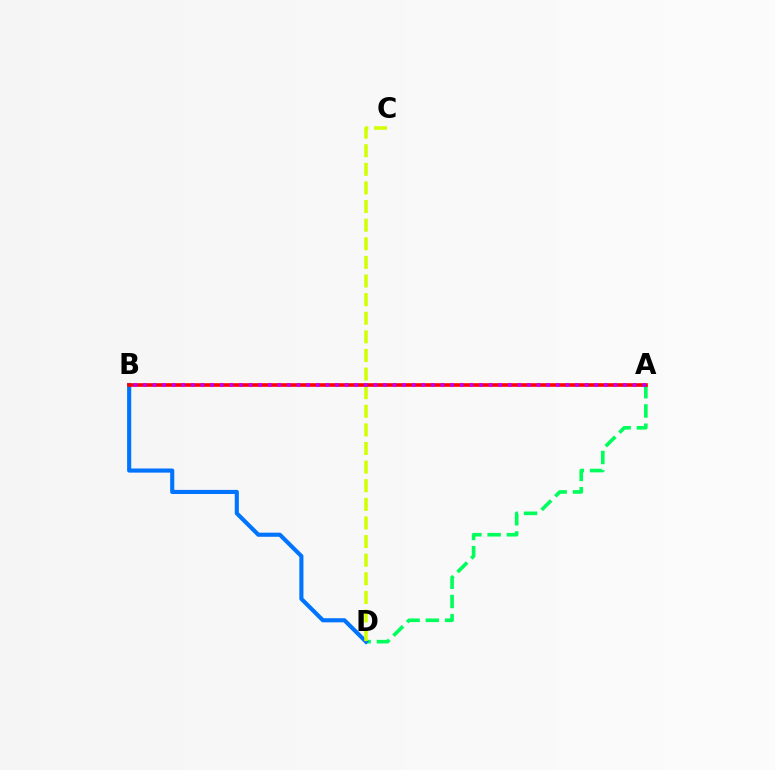{('A', 'D'): [{'color': '#00ff5c', 'line_style': 'dashed', 'thickness': 2.62}], ('B', 'D'): [{'color': '#0074ff', 'line_style': 'solid', 'thickness': 2.96}], ('C', 'D'): [{'color': '#d1ff00', 'line_style': 'dashed', 'thickness': 2.53}], ('A', 'B'): [{'color': '#ff0000', 'line_style': 'solid', 'thickness': 2.6}, {'color': '#b900ff', 'line_style': 'dotted', 'thickness': 2.61}]}